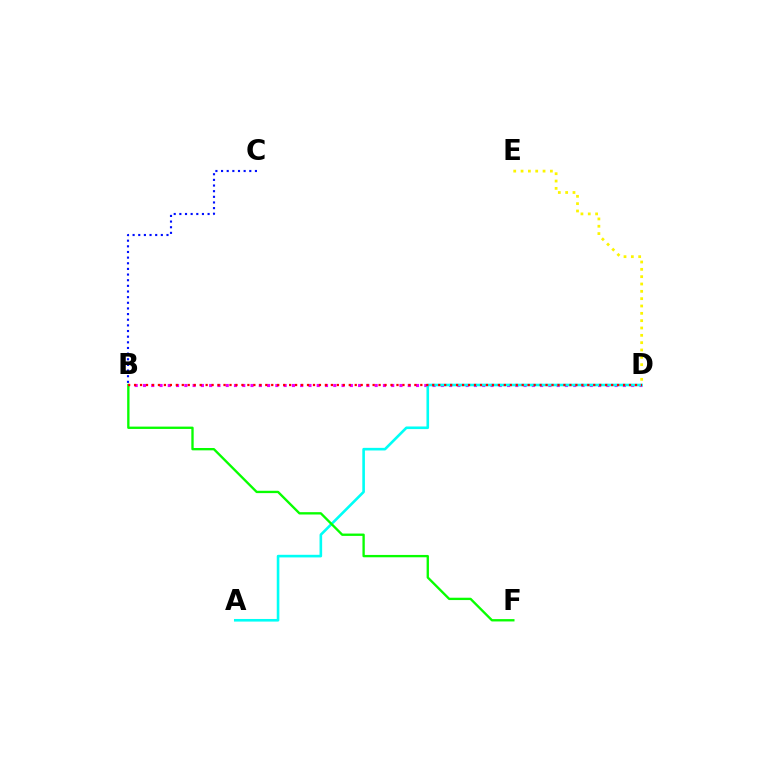{('B', 'D'): [{'color': '#ee00ff', 'line_style': 'dotted', 'thickness': 2.25}, {'color': '#ff0000', 'line_style': 'dotted', 'thickness': 1.62}], ('A', 'D'): [{'color': '#00fff6', 'line_style': 'solid', 'thickness': 1.88}], ('B', 'F'): [{'color': '#08ff00', 'line_style': 'solid', 'thickness': 1.69}], ('B', 'C'): [{'color': '#0010ff', 'line_style': 'dotted', 'thickness': 1.53}], ('D', 'E'): [{'color': '#fcf500', 'line_style': 'dotted', 'thickness': 1.99}]}